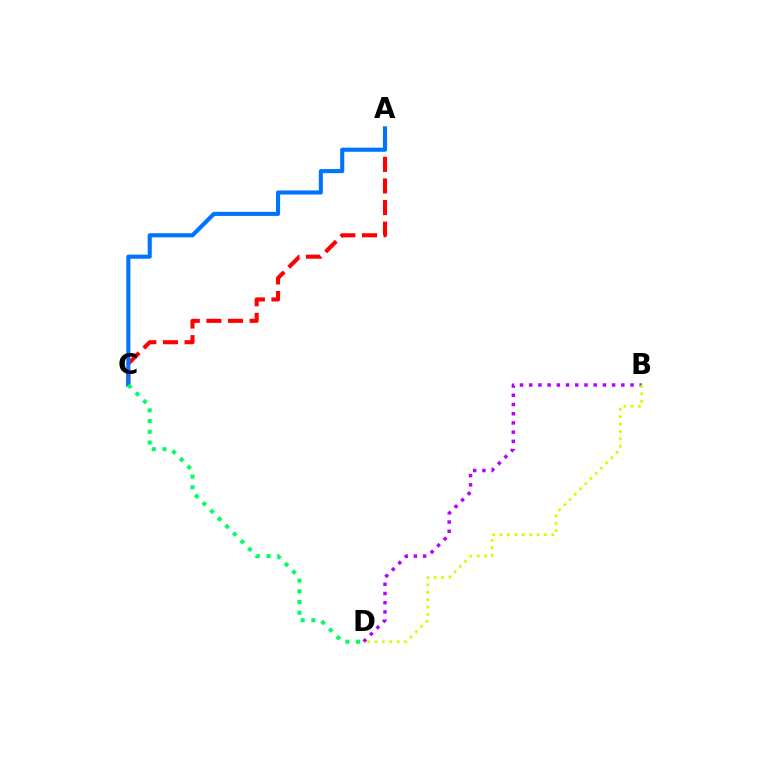{('A', 'C'): [{'color': '#ff0000', 'line_style': 'dashed', 'thickness': 2.94}, {'color': '#0074ff', 'line_style': 'solid', 'thickness': 2.95}], ('B', 'D'): [{'color': '#b900ff', 'line_style': 'dotted', 'thickness': 2.5}, {'color': '#d1ff00', 'line_style': 'dotted', 'thickness': 2.01}], ('C', 'D'): [{'color': '#00ff5c', 'line_style': 'dotted', 'thickness': 2.91}]}